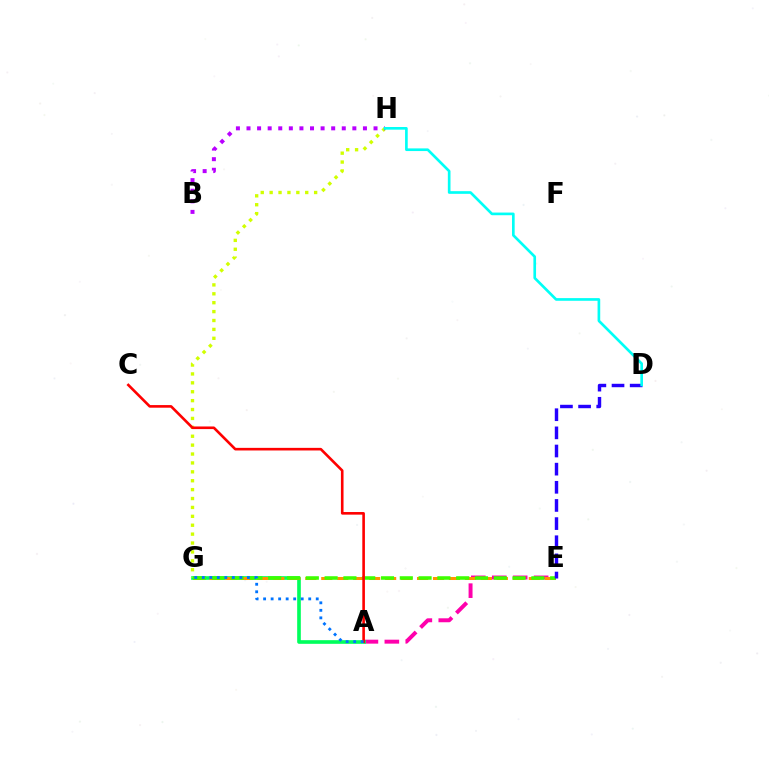{('A', 'E'): [{'color': '#ff00ac', 'line_style': 'dashed', 'thickness': 2.84}], ('A', 'G'): [{'color': '#00ff5c', 'line_style': 'solid', 'thickness': 2.63}, {'color': '#0074ff', 'line_style': 'dotted', 'thickness': 2.04}], ('E', 'G'): [{'color': '#ff9400', 'line_style': 'dashed', 'thickness': 2.17}, {'color': '#3dff00', 'line_style': 'dashed', 'thickness': 2.55}], ('G', 'H'): [{'color': '#d1ff00', 'line_style': 'dotted', 'thickness': 2.42}], ('B', 'H'): [{'color': '#b900ff', 'line_style': 'dotted', 'thickness': 2.88}], ('D', 'E'): [{'color': '#2500ff', 'line_style': 'dashed', 'thickness': 2.47}], ('D', 'H'): [{'color': '#00fff6', 'line_style': 'solid', 'thickness': 1.92}], ('A', 'C'): [{'color': '#ff0000', 'line_style': 'solid', 'thickness': 1.88}]}